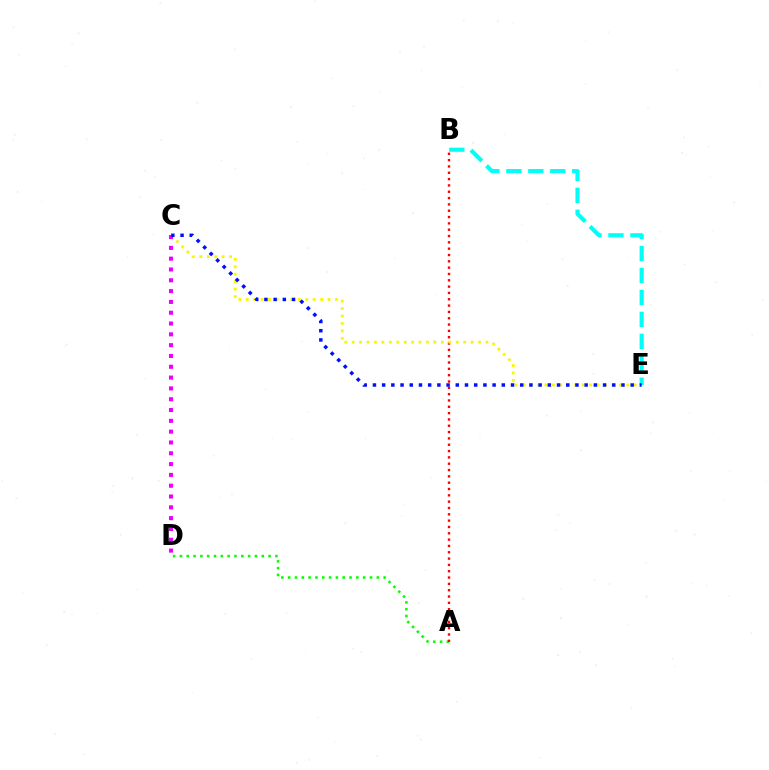{('A', 'D'): [{'color': '#08ff00', 'line_style': 'dotted', 'thickness': 1.85}], ('A', 'B'): [{'color': '#ff0000', 'line_style': 'dotted', 'thickness': 1.72}], ('C', 'E'): [{'color': '#fcf500', 'line_style': 'dotted', 'thickness': 2.02}, {'color': '#0010ff', 'line_style': 'dotted', 'thickness': 2.5}], ('B', 'E'): [{'color': '#00fff6', 'line_style': 'dashed', 'thickness': 2.98}], ('C', 'D'): [{'color': '#ee00ff', 'line_style': 'dotted', 'thickness': 2.94}]}